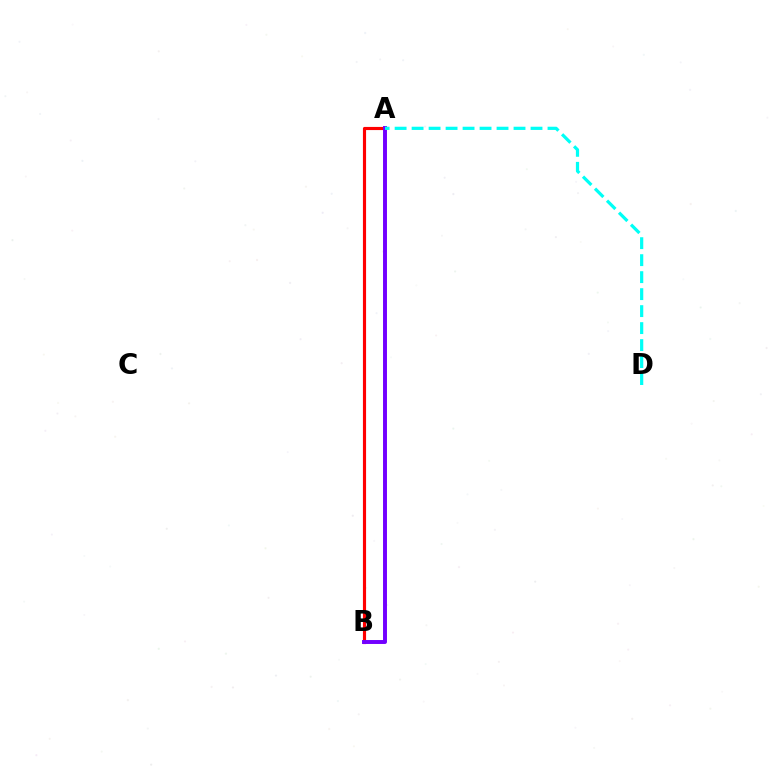{('A', 'B'): [{'color': '#ff0000', 'line_style': 'solid', 'thickness': 2.26}, {'color': '#84ff00', 'line_style': 'dotted', 'thickness': 1.75}, {'color': '#7200ff', 'line_style': 'solid', 'thickness': 2.84}], ('A', 'D'): [{'color': '#00fff6', 'line_style': 'dashed', 'thickness': 2.31}]}